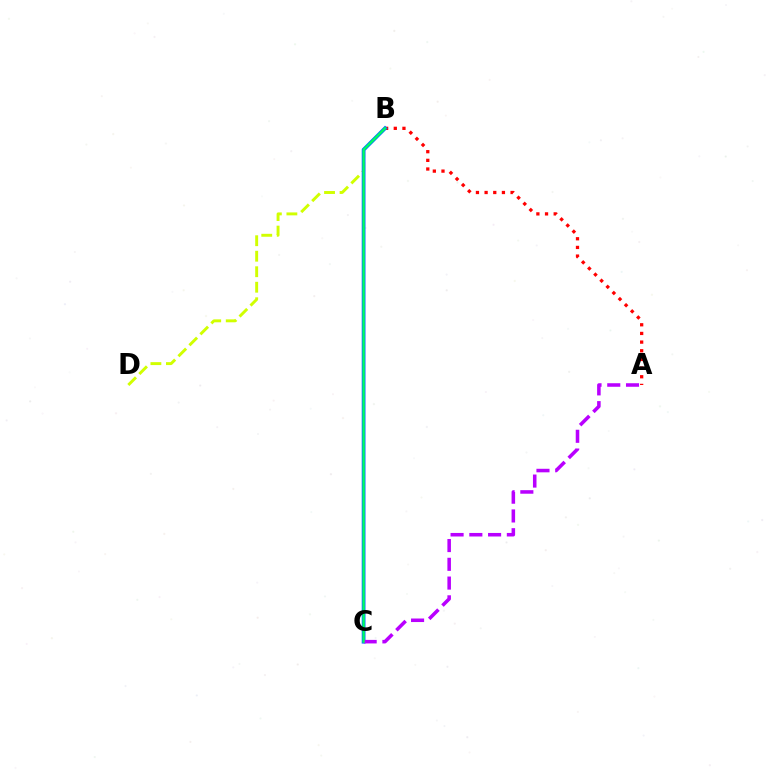{('B', 'D'): [{'color': '#d1ff00', 'line_style': 'dashed', 'thickness': 2.11}], ('A', 'B'): [{'color': '#ff0000', 'line_style': 'dotted', 'thickness': 2.35}], ('B', 'C'): [{'color': '#0074ff', 'line_style': 'solid', 'thickness': 2.74}, {'color': '#00ff5c', 'line_style': 'solid', 'thickness': 1.63}], ('A', 'C'): [{'color': '#b900ff', 'line_style': 'dashed', 'thickness': 2.55}]}